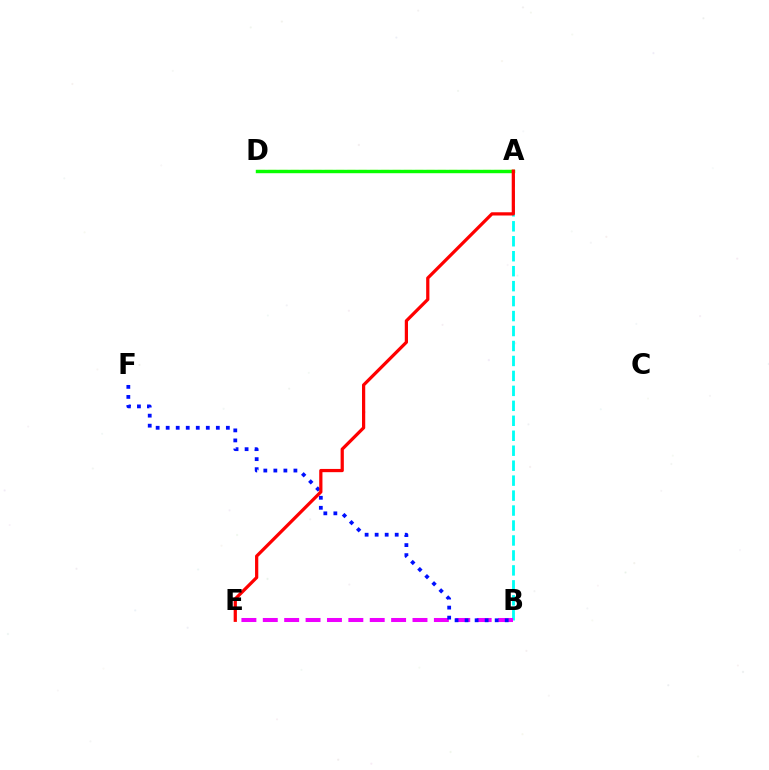{('A', 'B'): [{'color': '#00fff6', 'line_style': 'dashed', 'thickness': 2.03}], ('B', 'E'): [{'color': '#ee00ff', 'line_style': 'dashed', 'thickness': 2.91}], ('B', 'F'): [{'color': '#0010ff', 'line_style': 'dotted', 'thickness': 2.72}], ('A', 'D'): [{'color': '#fcf500', 'line_style': 'dashed', 'thickness': 1.54}, {'color': '#08ff00', 'line_style': 'solid', 'thickness': 2.46}], ('A', 'E'): [{'color': '#ff0000', 'line_style': 'solid', 'thickness': 2.33}]}